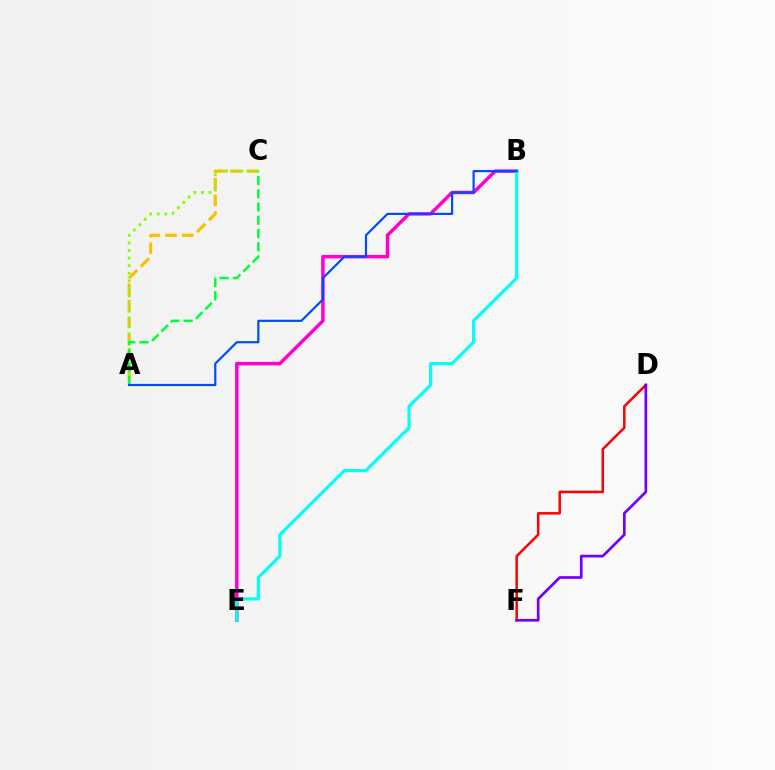{('B', 'E'): [{'color': '#ff00cf', 'line_style': 'solid', 'thickness': 2.5}, {'color': '#00fff6', 'line_style': 'solid', 'thickness': 2.28}], ('A', 'C'): [{'color': '#ffbd00', 'line_style': 'dashed', 'thickness': 2.26}, {'color': '#84ff00', 'line_style': 'dotted', 'thickness': 2.06}, {'color': '#00ff39', 'line_style': 'dashed', 'thickness': 1.8}], ('D', 'F'): [{'color': '#ff0000', 'line_style': 'solid', 'thickness': 1.81}, {'color': '#7200ff', 'line_style': 'solid', 'thickness': 1.94}], ('A', 'B'): [{'color': '#004bff', 'line_style': 'solid', 'thickness': 1.58}]}